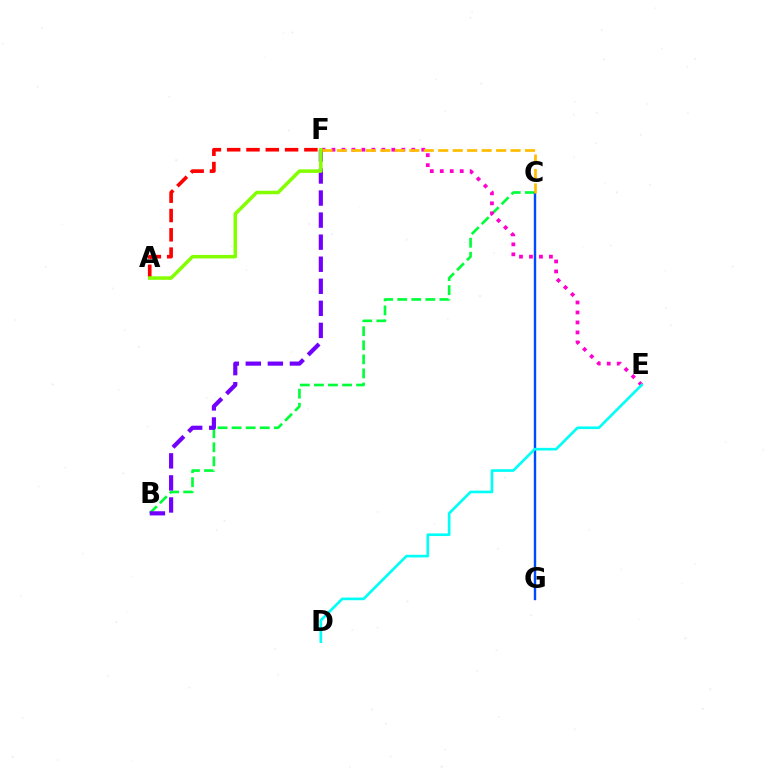{('B', 'C'): [{'color': '#00ff39', 'line_style': 'dashed', 'thickness': 1.91}], ('E', 'F'): [{'color': '#ff00cf', 'line_style': 'dotted', 'thickness': 2.71}], ('A', 'F'): [{'color': '#ff0000', 'line_style': 'dashed', 'thickness': 2.62}, {'color': '#84ff00', 'line_style': 'solid', 'thickness': 2.54}], ('B', 'F'): [{'color': '#7200ff', 'line_style': 'dashed', 'thickness': 3.0}], ('C', 'G'): [{'color': '#004bff', 'line_style': 'solid', 'thickness': 1.73}], ('D', 'E'): [{'color': '#00fff6', 'line_style': 'solid', 'thickness': 1.91}], ('C', 'F'): [{'color': '#ffbd00', 'line_style': 'dashed', 'thickness': 1.97}]}